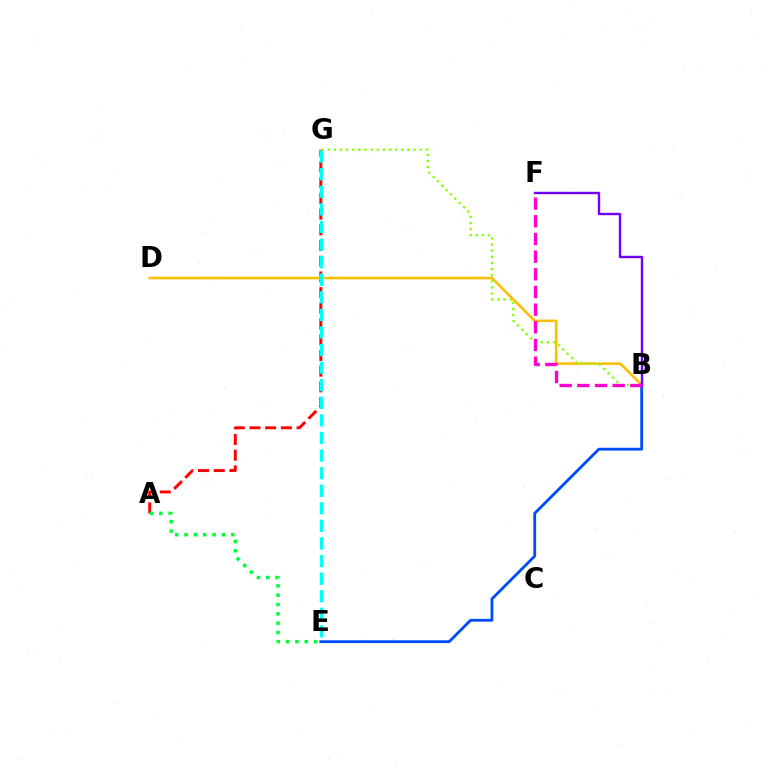{('A', 'G'): [{'color': '#ff0000', 'line_style': 'dashed', 'thickness': 2.13}], ('A', 'E'): [{'color': '#00ff39', 'line_style': 'dotted', 'thickness': 2.53}], ('B', 'D'): [{'color': '#ffbd00', 'line_style': 'solid', 'thickness': 1.83}], ('B', 'G'): [{'color': '#84ff00', 'line_style': 'dotted', 'thickness': 1.67}], ('B', 'E'): [{'color': '#004bff', 'line_style': 'solid', 'thickness': 2.03}], ('B', 'F'): [{'color': '#7200ff', 'line_style': 'solid', 'thickness': 1.73}, {'color': '#ff00cf', 'line_style': 'dashed', 'thickness': 2.4}], ('E', 'G'): [{'color': '#00fff6', 'line_style': 'dashed', 'thickness': 2.39}]}